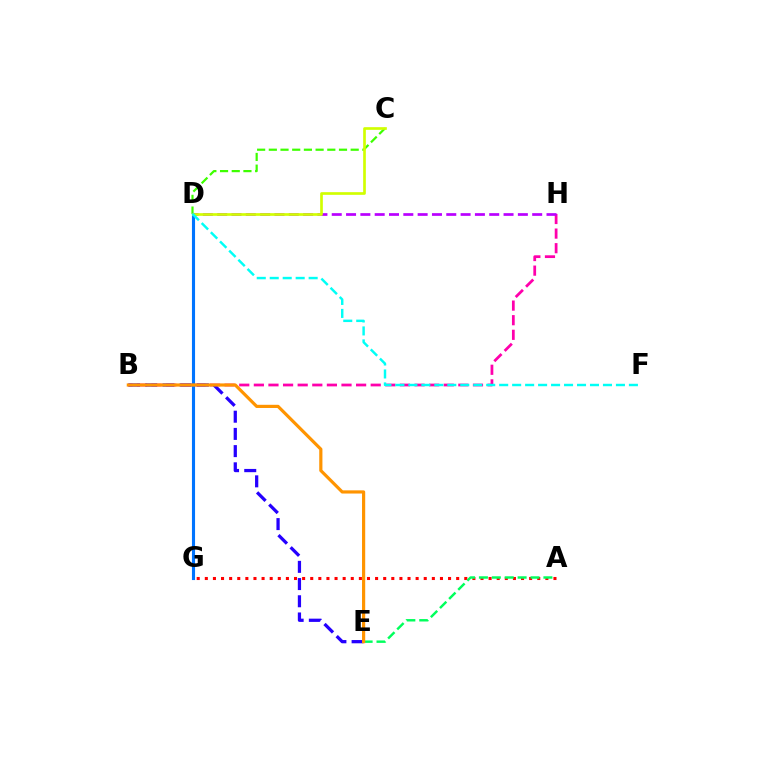{('B', 'H'): [{'color': '#ff00ac', 'line_style': 'dashed', 'thickness': 1.98}], ('D', 'H'): [{'color': '#b900ff', 'line_style': 'dashed', 'thickness': 1.95}], ('A', 'G'): [{'color': '#ff0000', 'line_style': 'dotted', 'thickness': 2.2}], ('C', 'D'): [{'color': '#3dff00', 'line_style': 'dashed', 'thickness': 1.59}, {'color': '#d1ff00', 'line_style': 'solid', 'thickness': 1.92}], ('B', 'E'): [{'color': '#2500ff', 'line_style': 'dashed', 'thickness': 2.34}, {'color': '#ff9400', 'line_style': 'solid', 'thickness': 2.29}], ('D', 'G'): [{'color': '#0074ff', 'line_style': 'solid', 'thickness': 2.24}], ('A', 'E'): [{'color': '#00ff5c', 'line_style': 'dashed', 'thickness': 1.75}], ('D', 'F'): [{'color': '#00fff6', 'line_style': 'dashed', 'thickness': 1.76}]}